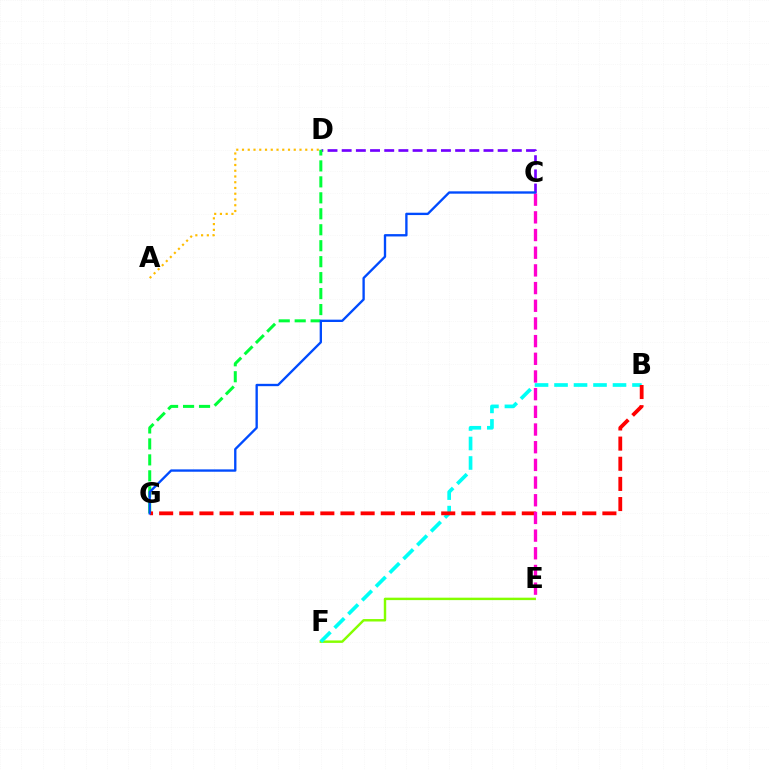{('C', 'D'): [{'color': '#7200ff', 'line_style': 'dashed', 'thickness': 1.93}], ('A', 'D'): [{'color': '#ffbd00', 'line_style': 'dotted', 'thickness': 1.56}], ('E', 'F'): [{'color': '#84ff00', 'line_style': 'solid', 'thickness': 1.75}], ('D', 'G'): [{'color': '#00ff39', 'line_style': 'dashed', 'thickness': 2.17}], ('B', 'F'): [{'color': '#00fff6', 'line_style': 'dashed', 'thickness': 2.65}], ('B', 'G'): [{'color': '#ff0000', 'line_style': 'dashed', 'thickness': 2.74}], ('C', 'E'): [{'color': '#ff00cf', 'line_style': 'dashed', 'thickness': 2.4}], ('C', 'G'): [{'color': '#004bff', 'line_style': 'solid', 'thickness': 1.69}]}